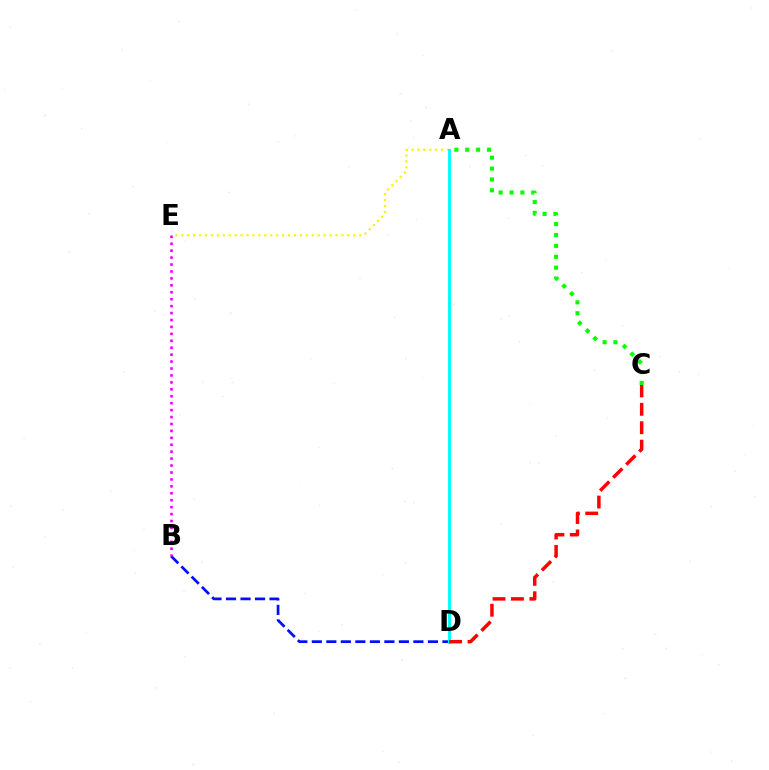{('A', 'E'): [{'color': '#fcf500', 'line_style': 'dotted', 'thickness': 1.61}], ('B', 'D'): [{'color': '#0010ff', 'line_style': 'dashed', 'thickness': 1.97}], ('A', 'D'): [{'color': '#00fff6', 'line_style': 'solid', 'thickness': 2.12}], ('B', 'E'): [{'color': '#ee00ff', 'line_style': 'dotted', 'thickness': 1.88}], ('C', 'D'): [{'color': '#ff0000', 'line_style': 'dashed', 'thickness': 2.5}], ('A', 'C'): [{'color': '#08ff00', 'line_style': 'dotted', 'thickness': 2.96}]}